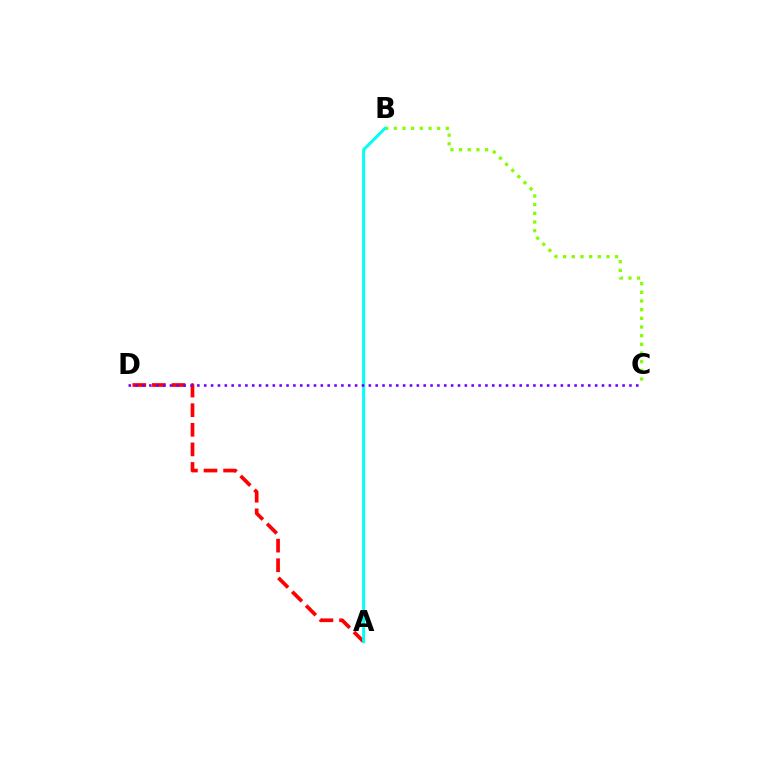{('B', 'C'): [{'color': '#84ff00', 'line_style': 'dotted', 'thickness': 2.36}], ('A', 'D'): [{'color': '#ff0000', 'line_style': 'dashed', 'thickness': 2.66}], ('A', 'B'): [{'color': '#00fff6', 'line_style': 'solid', 'thickness': 2.15}], ('C', 'D'): [{'color': '#7200ff', 'line_style': 'dotted', 'thickness': 1.86}]}